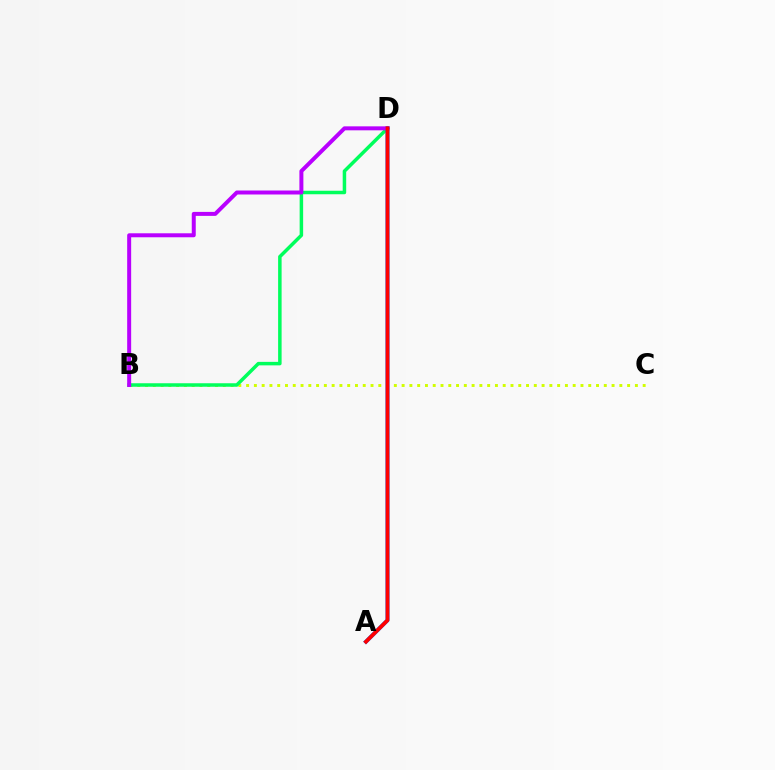{('B', 'C'): [{'color': '#d1ff00', 'line_style': 'dotted', 'thickness': 2.11}], ('B', 'D'): [{'color': '#00ff5c', 'line_style': 'solid', 'thickness': 2.52}, {'color': '#b900ff', 'line_style': 'solid', 'thickness': 2.87}], ('A', 'D'): [{'color': '#0074ff', 'line_style': 'solid', 'thickness': 2.85}, {'color': '#ff0000', 'line_style': 'solid', 'thickness': 2.68}]}